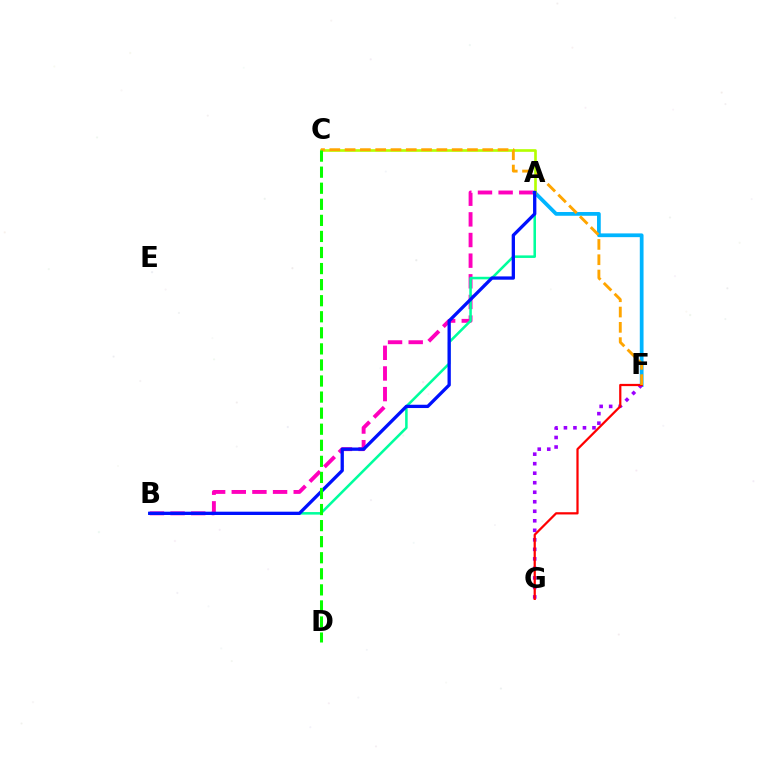{('A', 'B'): [{'color': '#ff00bd', 'line_style': 'dashed', 'thickness': 2.8}, {'color': '#00ff9d', 'line_style': 'solid', 'thickness': 1.83}, {'color': '#0010ff', 'line_style': 'solid', 'thickness': 2.37}], ('A', 'F'): [{'color': '#00b5ff', 'line_style': 'solid', 'thickness': 2.7}], ('A', 'C'): [{'color': '#b3ff00', 'line_style': 'solid', 'thickness': 1.91}], ('F', 'G'): [{'color': '#9b00ff', 'line_style': 'dotted', 'thickness': 2.59}, {'color': '#ff0000', 'line_style': 'solid', 'thickness': 1.61}], ('C', 'F'): [{'color': '#ffa500', 'line_style': 'dashed', 'thickness': 2.08}], ('C', 'D'): [{'color': '#08ff00', 'line_style': 'dashed', 'thickness': 2.18}]}